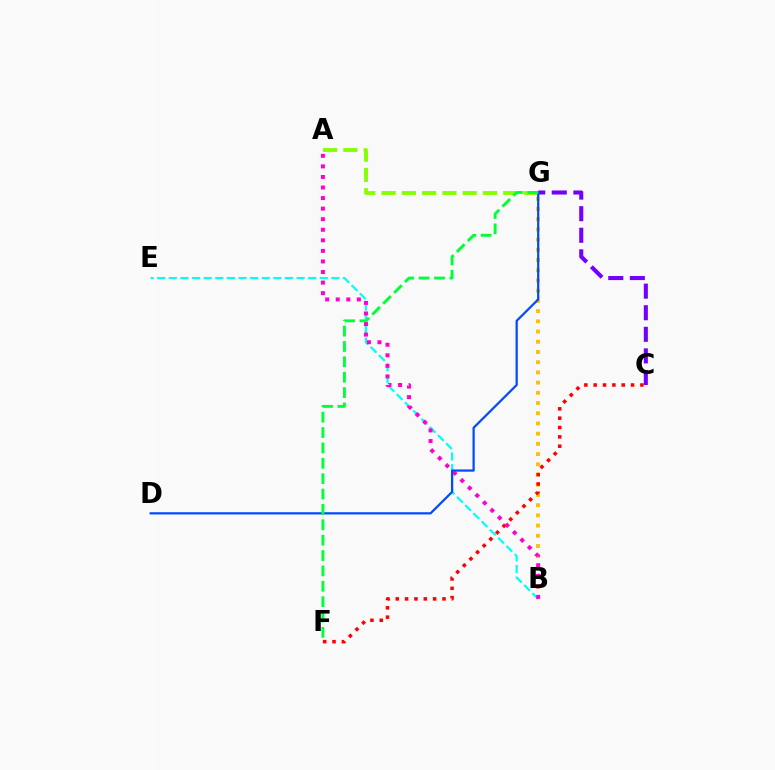{('B', 'G'): [{'color': '#ffbd00', 'line_style': 'dotted', 'thickness': 2.77}], ('B', 'E'): [{'color': '#00fff6', 'line_style': 'dashed', 'thickness': 1.58}], ('C', 'F'): [{'color': '#ff0000', 'line_style': 'dotted', 'thickness': 2.54}], ('C', 'G'): [{'color': '#7200ff', 'line_style': 'dashed', 'thickness': 2.93}], ('A', 'G'): [{'color': '#84ff00', 'line_style': 'dashed', 'thickness': 2.76}], ('A', 'B'): [{'color': '#ff00cf', 'line_style': 'dotted', 'thickness': 2.87}], ('D', 'G'): [{'color': '#004bff', 'line_style': 'solid', 'thickness': 1.61}], ('F', 'G'): [{'color': '#00ff39', 'line_style': 'dashed', 'thickness': 2.09}]}